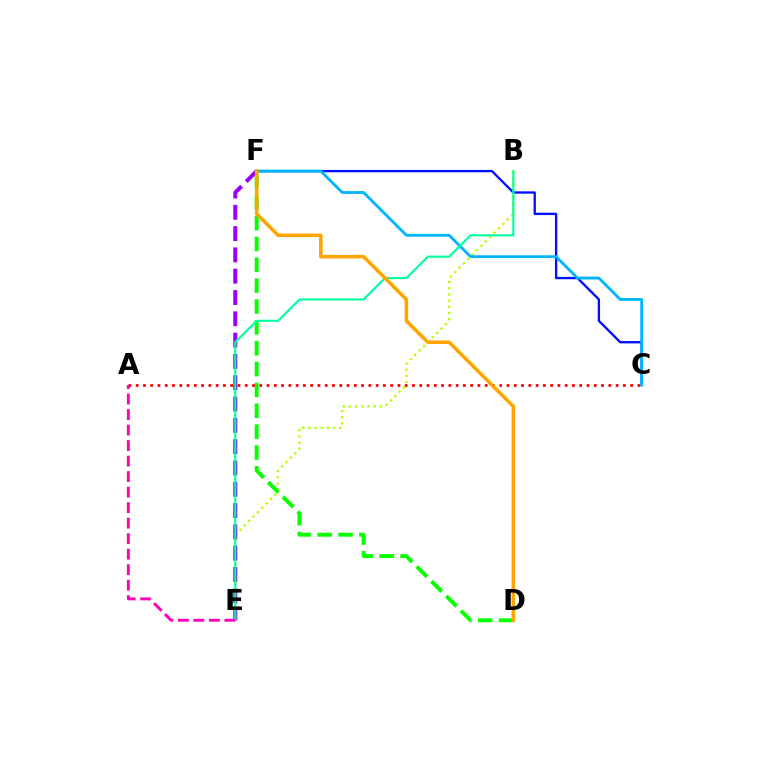{('B', 'E'): [{'color': '#b3ff00', 'line_style': 'dotted', 'thickness': 1.68}, {'color': '#00ff9d', 'line_style': 'solid', 'thickness': 1.54}], ('D', 'F'): [{'color': '#08ff00', 'line_style': 'dashed', 'thickness': 2.83}, {'color': '#ffa500', 'line_style': 'solid', 'thickness': 2.57}], ('E', 'F'): [{'color': '#9b00ff', 'line_style': 'dashed', 'thickness': 2.89}], ('A', 'C'): [{'color': '#ff0000', 'line_style': 'dotted', 'thickness': 1.98}], ('C', 'F'): [{'color': '#0010ff', 'line_style': 'solid', 'thickness': 1.68}, {'color': '#00b5ff', 'line_style': 'solid', 'thickness': 2.03}], ('A', 'E'): [{'color': '#ff00bd', 'line_style': 'dashed', 'thickness': 2.11}]}